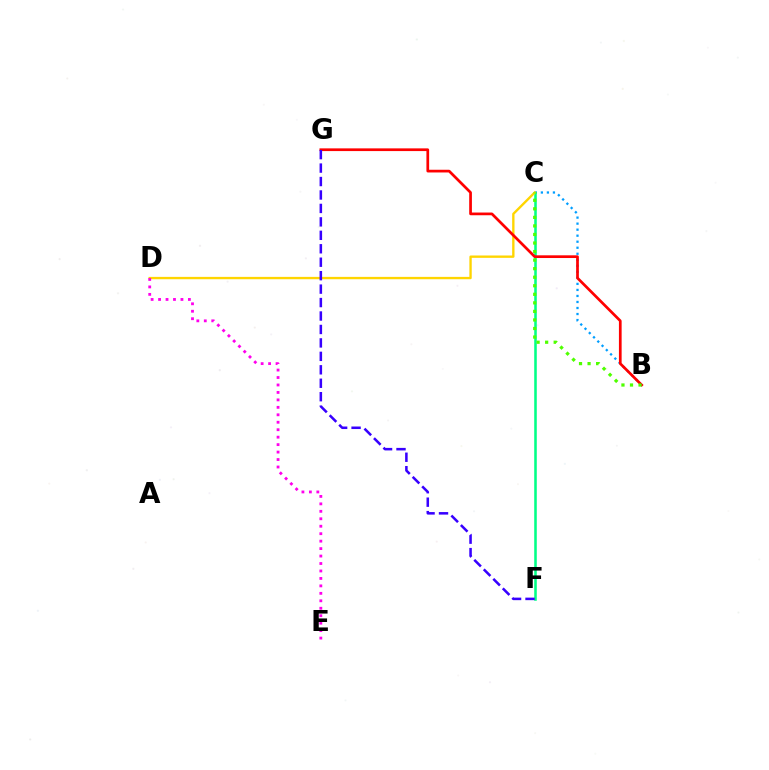{('B', 'C'): [{'color': '#009eff', 'line_style': 'dotted', 'thickness': 1.64}, {'color': '#4fff00', 'line_style': 'dotted', 'thickness': 2.32}], ('C', 'F'): [{'color': '#00ff86', 'line_style': 'solid', 'thickness': 1.84}], ('C', 'D'): [{'color': '#ffd500', 'line_style': 'solid', 'thickness': 1.7}], ('B', 'G'): [{'color': '#ff0000', 'line_style': 'solid', 'thickness': 1.95}], ('F', 'G'): [{'color': '#3700ff', 'line_style': 'dashed', 'thickness': 1.83}], ('D', 'E'): [{'color': '#ff00ed', 'line_style': 'dotted', 'thickness': 2.03}]}